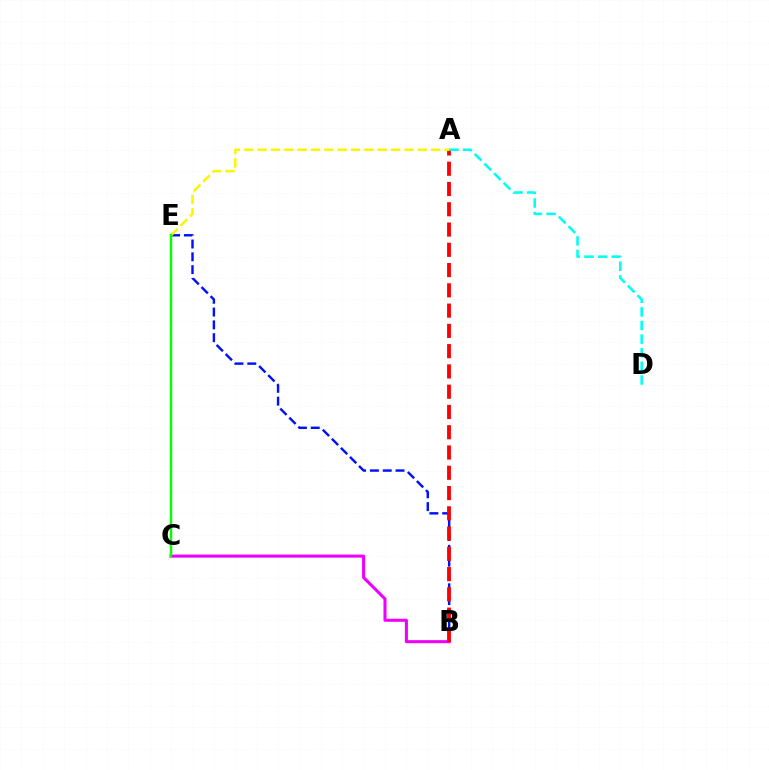{('B', 'C'): [{'color': '#ee00ff', 'line_style': 'solid', 'thickness': 2.2}], ('B', 'E'): [{'color': '#0010ff', 'line_style': 'dashed', 'thickness': 1.74}], ('A', 'B'): [{'color': '#ff0000', 'line_style': 'dashed', 'thickness': 2.75}], ('A', 'E'): [{'color': '#fcf500', 'line_style': 'dashed', 'thickness': 1.81}], ('A', 'D'): [{'color': '#00fff6', 'line_style': 'dashed', 'thickness': 1.85}], ('C', 'E'): [{'color': '#08ff00', 'line_style': 'solid', 'thickness': 1.77}]}